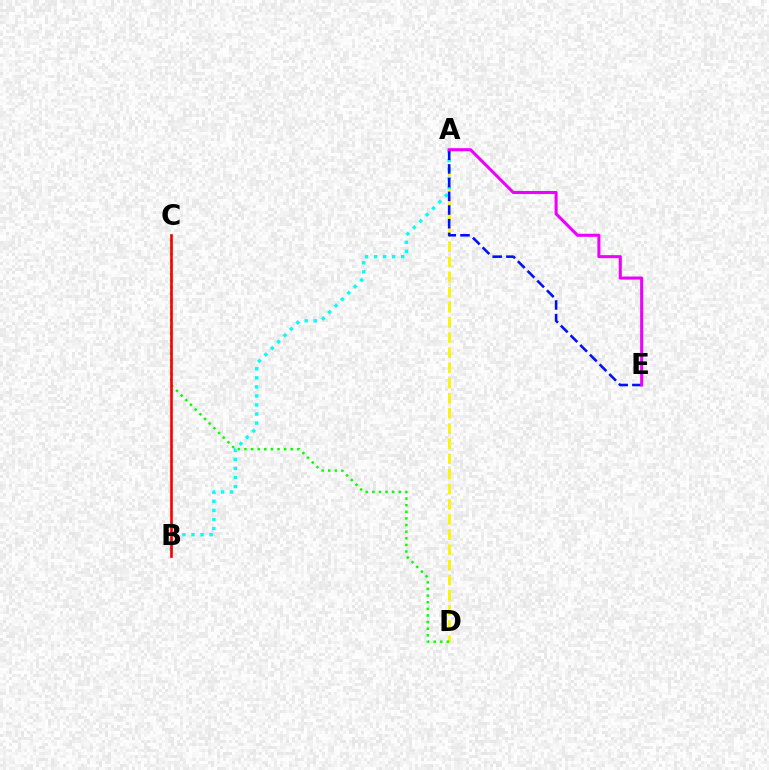{('A', 'D'): [{'color': '#fcf500', 'line_style': 'dashed', 'thickness': 2.06}], ('A', 'B'): [{'color': '#00fff6', 'line_style': 'dotted', 'thickness': 2.46}], ('C', 'D'): [{'color': '#08ff00', 'line_style': 'dotted', 'thickness': 1.8}], ('A', 'E'): [{'color': '#0010ff', 'line_style': 'dashed', 'thickness': 1.86}, {'color': '#ee00ff', 'line_style': 'solid', 'thickness': 2.21}], ('B', 'C'): [{'color': '#ff0000', 'line_style': 'solid', 'thickness': 1.92}]}